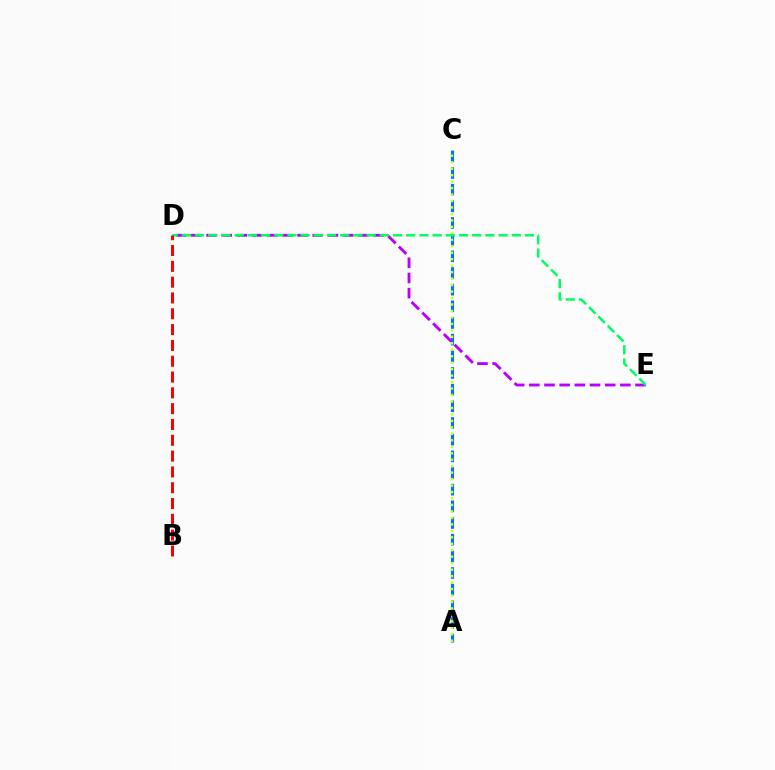{('A', 'C'): [{'color': '#0074ff', 'line_style': 'dashed', 'thickness': 2.26}, {'color': '#d1ff00', 'line_style': 'dotted', 'thickness': 1.76}], ('D', 'E'): [{'color': '#b900ff', 'line_style': 'dashed', 'thickness': 2.06}, {'color': '#00ff5c', 'line_style': 'dashed', 'thickness': 1.79}], ('B', 'D'): [{'color': '#ff0000', 'line_style': 'dashed', 'thickness': 2.15}]}